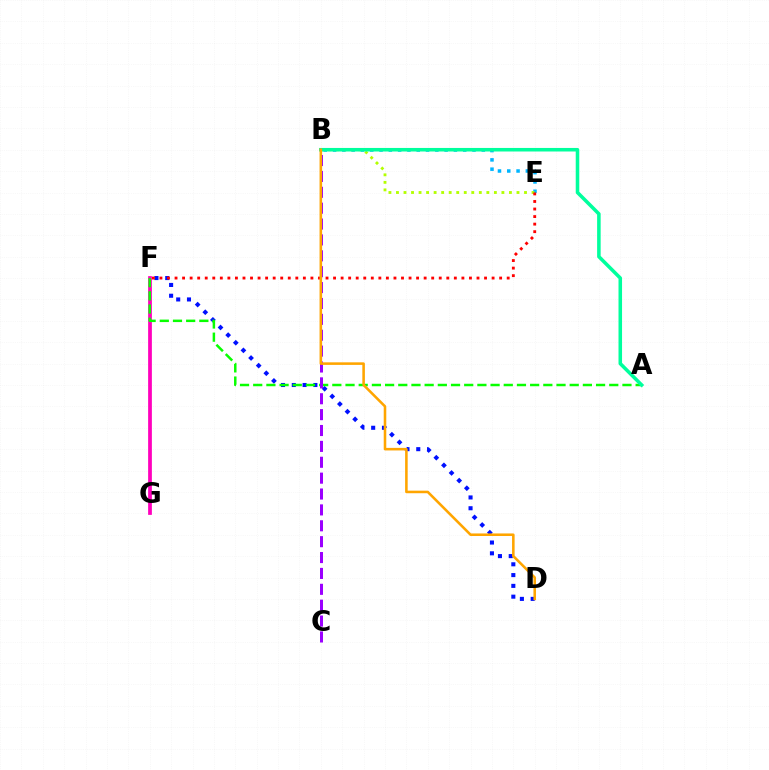{('F', 'G'): [{'color': '#ff00bd', 'line_style': 'solid', 'thickness': 2.7}], ('B', 'E'): [{'color': '#00b5ff', 'line_style': 'dotted', 'thickness': 2.53}, {'color': '#b3ff00', 'line_style': 'dotted', 'thickness': 2.05}], ('D', 'F'): [{'color': '#0010ff', 'line_style': 'dotted', 'thickness': 2.93}], ('A', 'F'): [{'color': '#08ff00', 'line_style': 'dashed', 'thickness': 1.79}], ('E', 'F'): [{'color': '#ff0000', 'line_style': 'dotted', 'thickness': 2.05}], ('B', 'C'): [{'color': '#9b00ff', 'line_style': 'dashed', 'thickness': 2.16}], ('A', 'B'): [{'color': '#00ff9d', 'line_style': 'solid', 'thickness': 2.55}], ('B', 'D'): [{'color': '#ffa500', 'line_style': 'solid', 'thickness': 1.85}]}